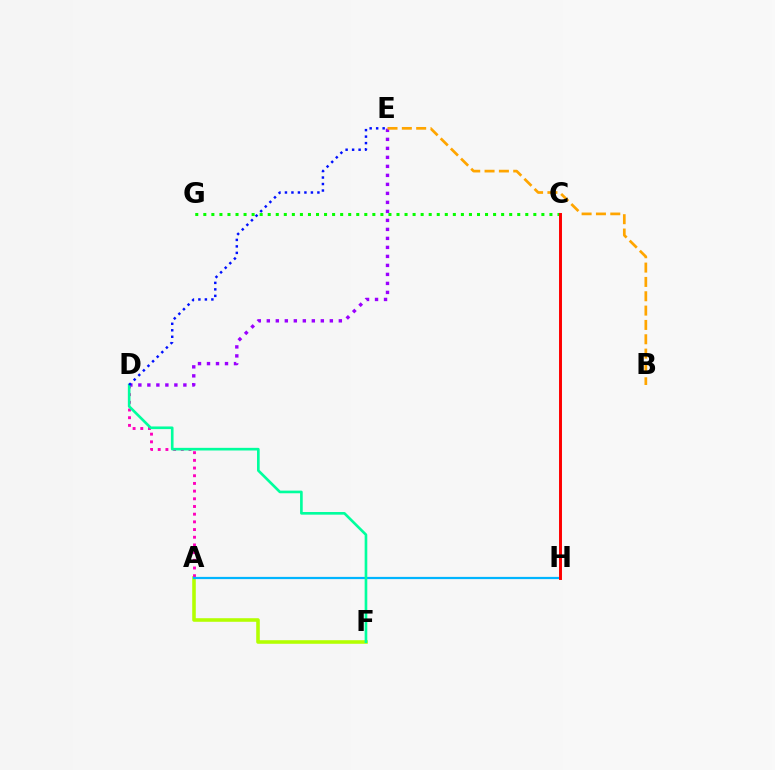{('C', 'G'): [{'color': '#08ff00', 'line_style': 'dotted', 'thickness': 2.19}], ('A', 'F'): [{'color': '#b3ff00', 'line_style': 'solid', 'thickness': 2.57}], ('A', 'D'): [{'color': '#ff00bd', 'line_style': 'dotted', 'thickness': 2.09}], ('A', 'H'): [{'color': '#00b5ff', 'line_style': 'solid', 'thickness': 1.6}], ('D', 'E'): [{'color': '#9b00ff', 'line_style': 'dotted', 'thickness': 2.45}, {'color': '#0010ff', 'line_style': 'dotted', 'thickness': 1.76}], ('B', 'E'): [{'color': '#ffa500', 'line_style': 'dashed', 'thickness': 1.95}], ('D', 'F'): [{'color': '#00ff9d', 'line_style': 'solid', 'thickness': 1.9}], ('C', 'H'): [{'color': '#ff0000', 'line_style': 'solid', 'thickness': 2.12}]}